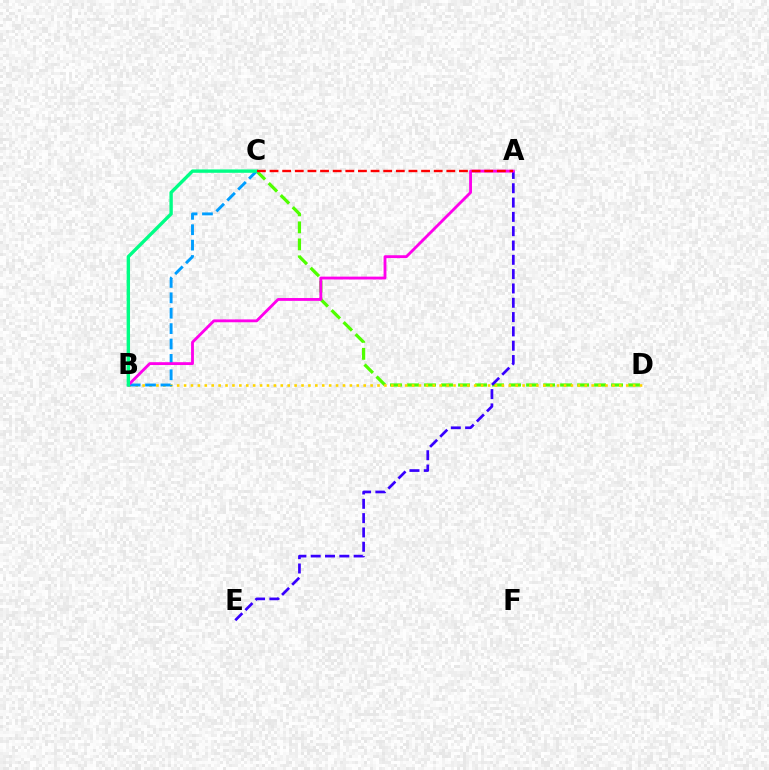{('C', 'D'): [{'color': '#4fff00', 'line_style': 'dashed', 'thickness': 2.31}], ('A', 'E'): [{'color': '#3700ff', 'line_style': 'dashed', 'thickness': 1.94}], ('B', 'D'): [{'color': '#ffd500', 'line_style': 'dotted', 'thickness': 1.88}], ('B', 'C'): [{'color': '#009eff', 'line_style': 'dashed', 'thickness': 2.09}, {'color': '#00ff86', 'line_style': 'solid', 'thickness': 2.43}], ('A', 'B'): [{'color': '#ff00ed', 'line_style': 'solid', 'thickness': 2.05}], ('A', 'C'): [{'color': '#ff0000', 'line_style': 'dashed', 'thickness': 1.72}]}